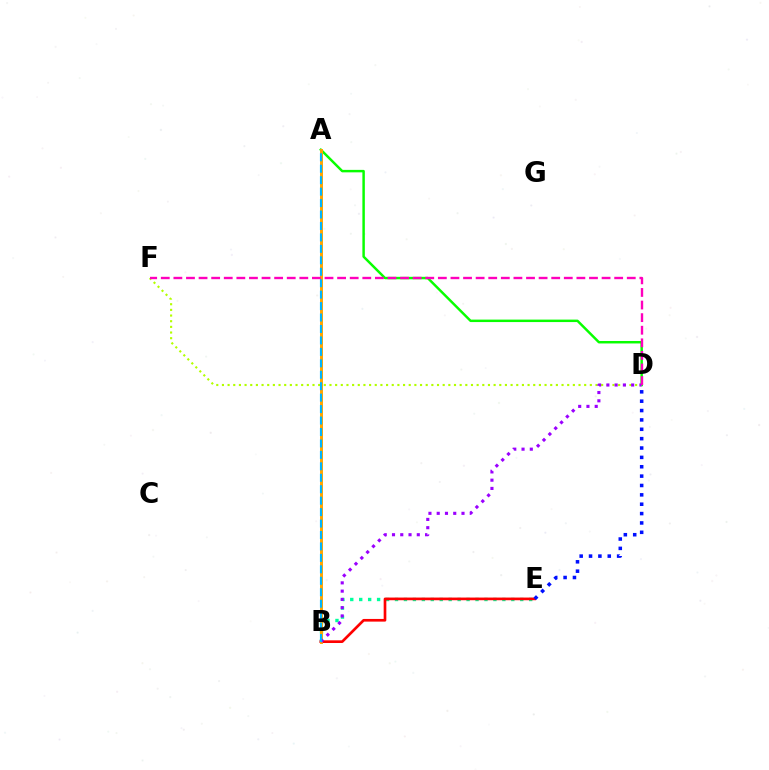{('B', 'E'): [{'color': '#00ff9d', 'line_style': 'dotted', 'thickness': 2.43}, {'color': '#ff0000', 'line_style': 'solid', 'thickness': 1.93}], ('A', 'D'): [{'color': '#08ff00', 'line_style': 'solid', 'thickness': 1.77}], ('A', 'B'): [{'color': '#ffa500', 'line_style': 'solid', 'thickness': 2.12}, {'color': '#00b5ff', 'line_style': 'dashed', 'thickness': 1.55}], ('D', 'F'): [{'color': '#b3ff00', 'line_style': 'dotted', 'thickness': 1.54}, {'color': '#ff00bd', 'line_style': 'dashed', 'thickness': 1.71}], ('B', 'D'): [{'color': '#9b00ff', 'line_style': 'dotted', 'thickness': 2.24}], ('D', 'E'): [{'color': '#0010ff', 'line_style': 'dotted', 'thickness': 2.54}]}